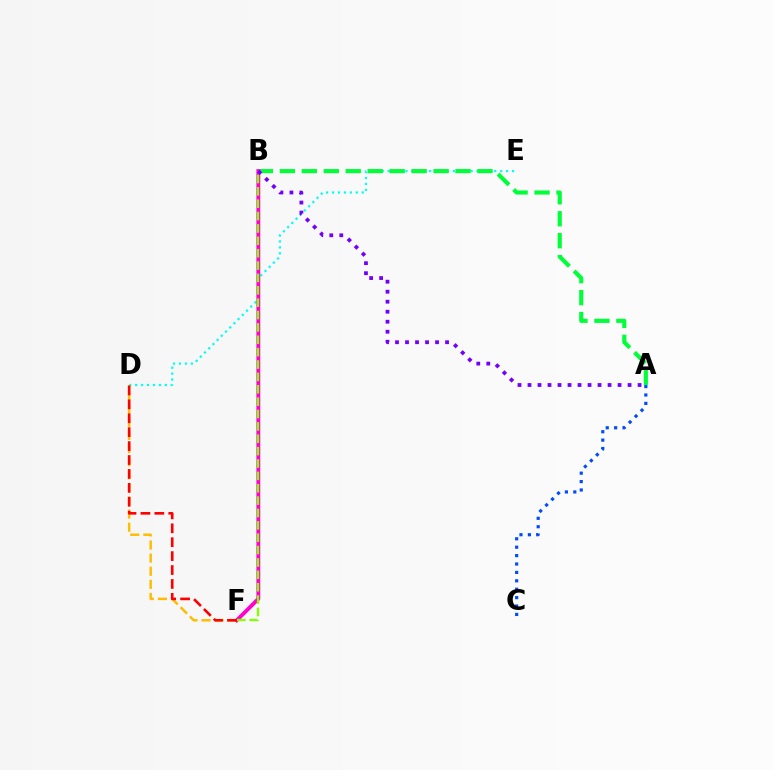{('D', 'E'): [{'color': '#00fff6', 'line_style': 'dotted', 'thickness': 1.61}], ('A', 'B'): [{'color': '#00ff39', 'line_style': 'dashed', 'thickness': 2.98}, {'color': '#7200ff', 'line_style': 'dotted', 'thickness': 2.72}], ('D', 'F'): [{'color': '#ffbd00', 'line_style': 'dashed', 'thickness': 1.78}, {'color': '#ff0000', 'line_style': 'dashed', 'thickness': 1.89}], ('B', 'F'): [{'color': '#ff00cf', 'line_style': 'solid', 'thickness': 2.77}, {'color': '#84ff00', 'line_style': 'dashed', 'thickness': 1.68}], ('A', 'C'): [{'color': '#004bff', 'line_style': 'dotted', 'thickness': 2.28}]}